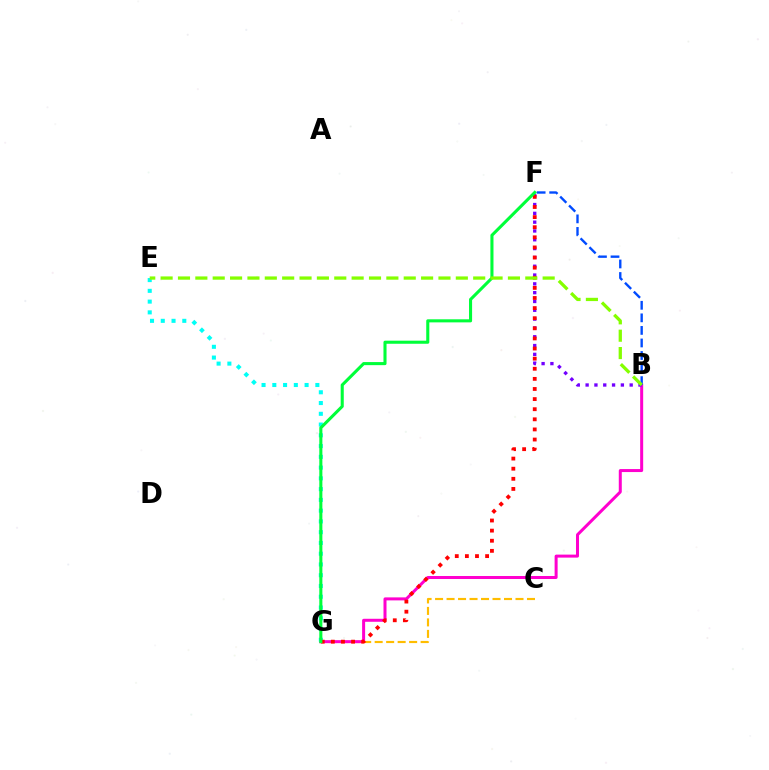{('C', 'G'): [{'color': '#ffbd00', 'line_style': 'dashed', 'thickness': 1.56}], ('B', 'G'): [{'color': '#ff00cf', 'line_style': 'solid', 'thickness': 2.16}], ('E', 'G'): [{'color': '#00fff6', 'line_style': 'dotted', 'thickness': 2.92}], ('B', 'F'): [{'color': '#7200ff', 'line_style': 'dotted', 'thickness': 2.39}, {'color': '#004bff', 'line_style': 'dashed', 'thickness': 1.71}], ('F', 'G'): [{'color': '#ff0000', 'line_style': 'dotted', 'thickness': 2.75}, {'color': '#00ff39', 'line_style': 'solid', 'thickness': 2.22}], ('B', 'E'): [{'color': '#84ff00', 'line_style': 'dashed', 'thickness': 2.36}]}